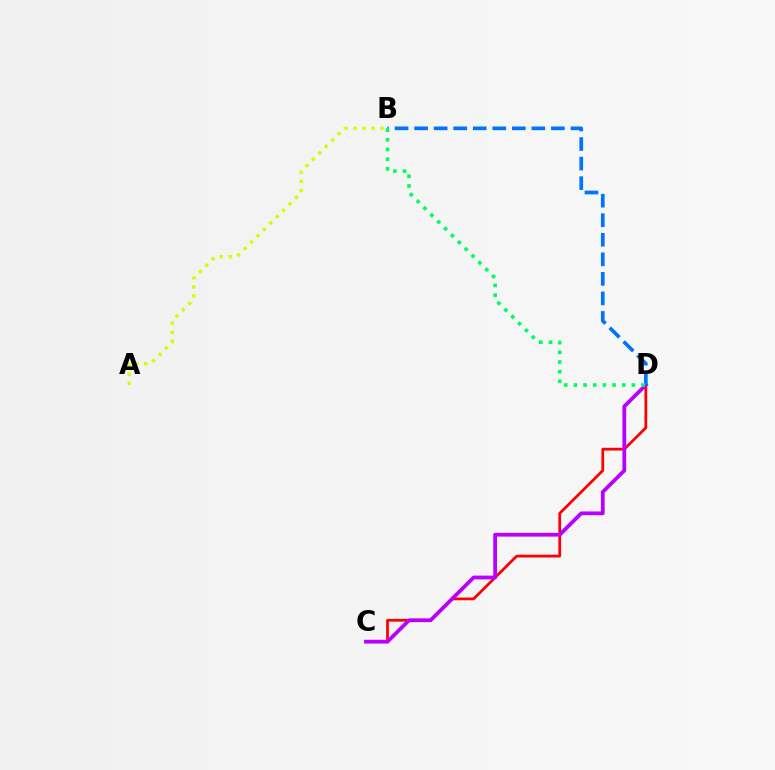{('C', 'D'): [{'color': '#ff0000', 'line_style': 'solid', 'thickness': 1.99}, {'color': '#b900ff', 'line_style': 'solid', 'thickness': 2.72}], ('A', 'B'): [{'color': '#d1ff00', 'line_style': 'dotted', 'thickness': 2.46}], ('B', 'D'): [{'color': '#0074ff', 'line_style': 'dashed', 'thickness': 2.65}, {'color': '#00ff5c', 'line_style': 'dotted', 'thickness': 2.63}]}